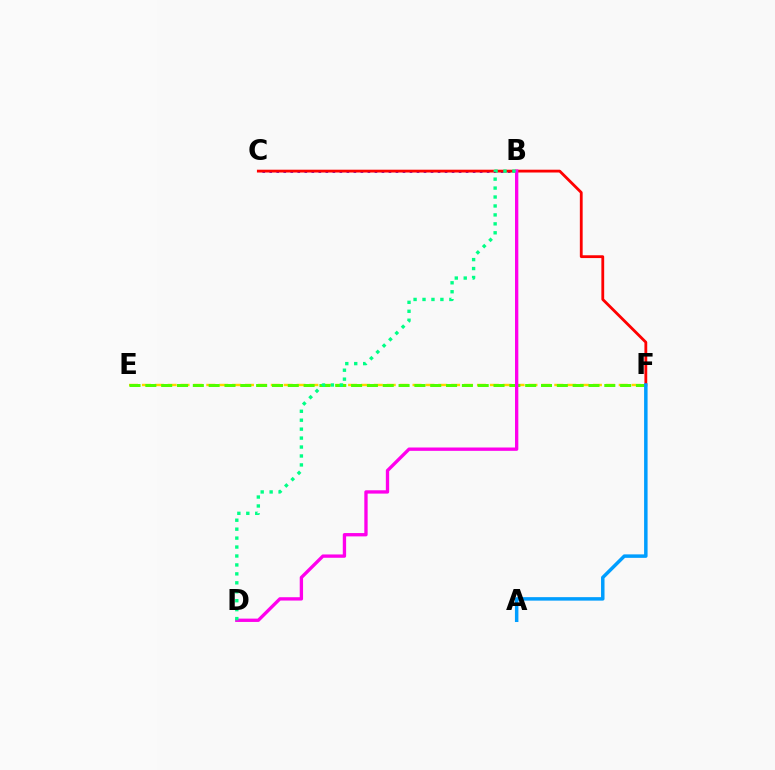{('E', 'F'): [{'color': '#ffd500', 'line_style': 'dashed', 'thickness': 1.75}, {'color': '#4fff00', 'line_style': 'dashed', 'thickness': 2.15}], ('B', 'C'): [{'color': '#3700ff', 'line_style': 'dotted', 'thickness': 1.91}], ('C', 'F'): [{'color': '#ff0000', 'line_style': 'solid', 'thickness': 2.02}], ('A', 'F'): [{'color': '#009eff', 'line_style': 'solid', 'thickness': 2.51}], ('B', 'D'): [{'color': '#ff00ed', 'line_style': 'solid', 'thickness': 2.4}, {'color': '#00ff86', 'line_style': 'dotted', 'thickness': 2.43}]}